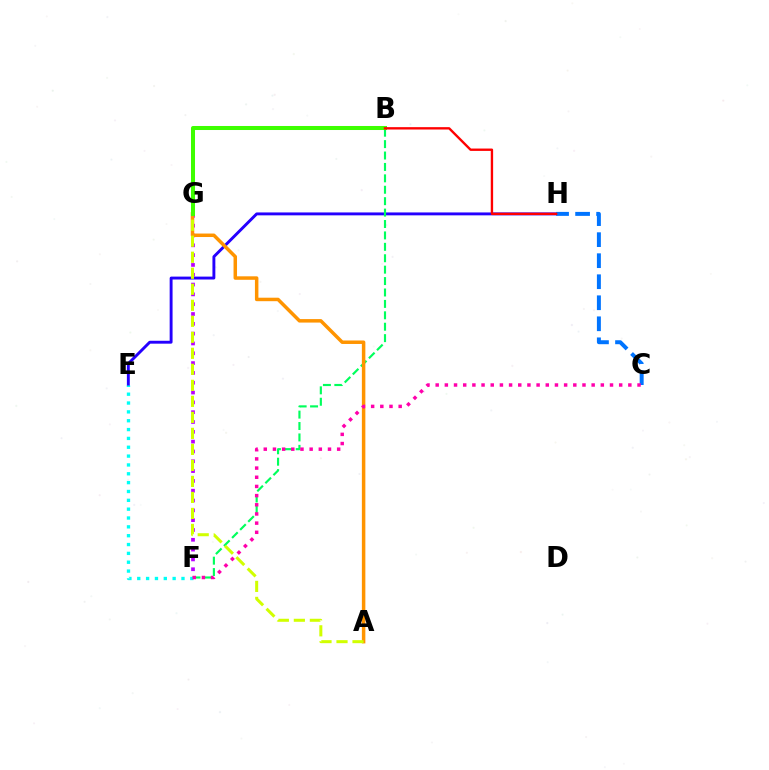{('E', 'H'): [{'color': '#2500ff', 'line_style': 'solid', 'thickness': 2.09}], ('B', 'F'): [{'color': '#00ff5c', 'line_style': 'dashed', 'thickness': 1.55}], ('C', 'H'): [{'color': '#0074ff', 'line_style': 'dashed', 'thickness': 2.86}], ('F', 'G'): [{'color': '#b900ff', 'line_style': 'dotted', 'thickness': 2.67}], ('A', 'G'): [{'color': '#ff9400', 'line_style': 'solid', 'thickness': 2.51}, {'color': '#d1ff00', 'line_style': 'dashed', 'thickness': 2.18}], ('E', 'F'): [{'color': '#00fff6', 'line_style': 'dotted', 'thickness': 2.4}], ('B', 'G'): [{'color': '#3dff00', 'line_style': 'solid', 'thickness': 2.9}], ('B', 'H'): [{'color': '#ff0000', 'line_style': 'solid', 'thickness': 1.7}], ('C', 'F'): [{'color': '#ff00ac', 'line_style': 'dotted', 'thickness': 2.49}]}